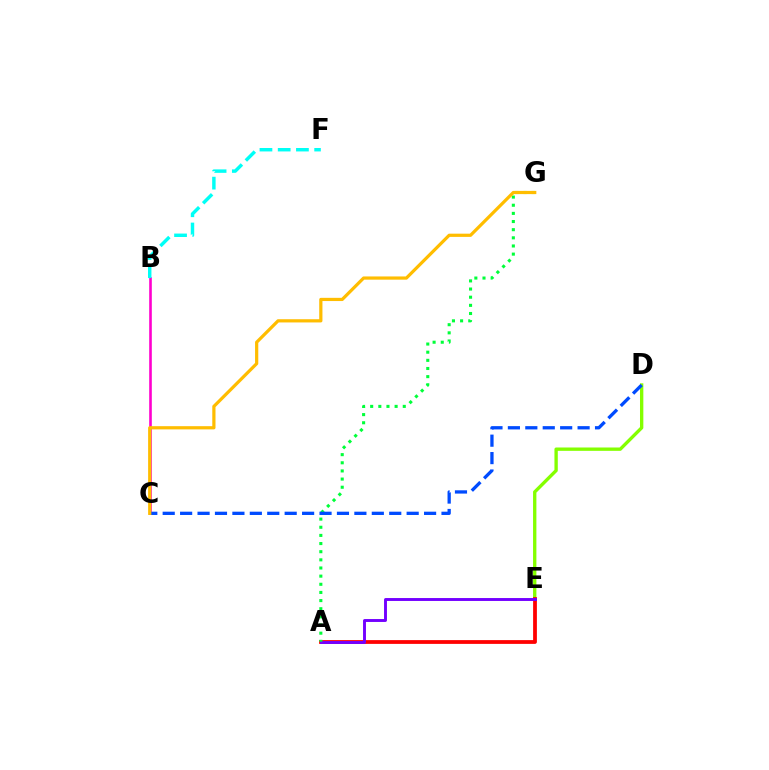{('D', 'E'): [{'color': '#84ff00', 'line_style': 'solid', 'thickness': 2.41}], ('A', 'E'): [{'color': '#ff0000', 'line_style': 'solid', 'thickness': 2.72}, {'color': '#7200ff', 'line_style': 'solid', 'thickness': 2.1}], ('B', 'C'): [{'color': '#ff00cf', 'line_style': 'solid', 'thickness': 1.88}], ('A', 'G'): [{'color': '#00ff39', 'line_style': 'dotted', 'thickness': 2.21}], ('C', 'D'): [{'color': '#004bff', 'line_style': 'dashed', 'thickness': 2.37}], ('C', 'G'): [{'color': '#ffbd00', 'line_style': 'solid', 'thickness': 2.31}], ('B', 'F'): [{'color': '#00fff6', 'line_style': 'dashed', 'thickness': 2.48}]}